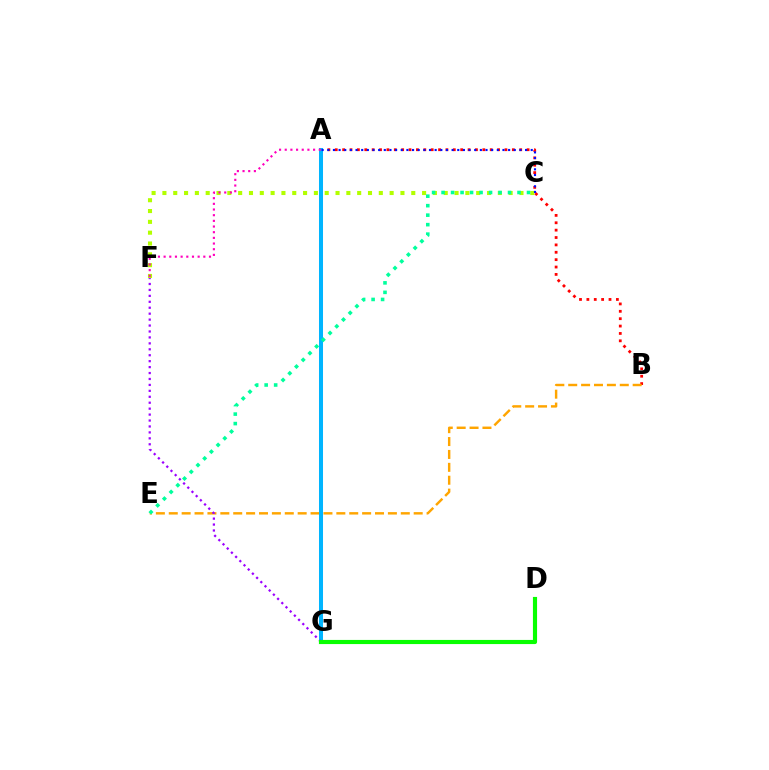{('C', 'F'): [{'color': '#b3ff00', 'line_style': 'dotted', 'thickness': 2.94}], ('A', 'B'): [{'color': '#ff0000', 'line_style': 'dotted', 'thickness': 2.0}], ('B', 'E'): [{'color': '#ffa500', 'line_style': 'dashed', 'thickness': 1.75}], ('A', 'G'): [{'color': '#00b5ff', 'line_style': 'solid', 'thickness': 2.89}], ('A', 'F'): [{'color': '#ff00bd', 'line_style': 'dotted', 'thickness': 1.54}], ('F', 'G'): [{'color': '#9b00ff', 'line_style': 'dotted', 'thickness': 1.61}], ('D', 'G'): [{'color': '#08ff00', 'line_style': 'solid', 'thickness': 2.98}], ('A', 'C'): [{'color': '#0010ff', 'line_style': 'dotted', 'thickness': 1.54}], ('C', 'E'): [{'color': '#00ff9d', 'line_style': 'dotted', 'thickness': 2.58}]}